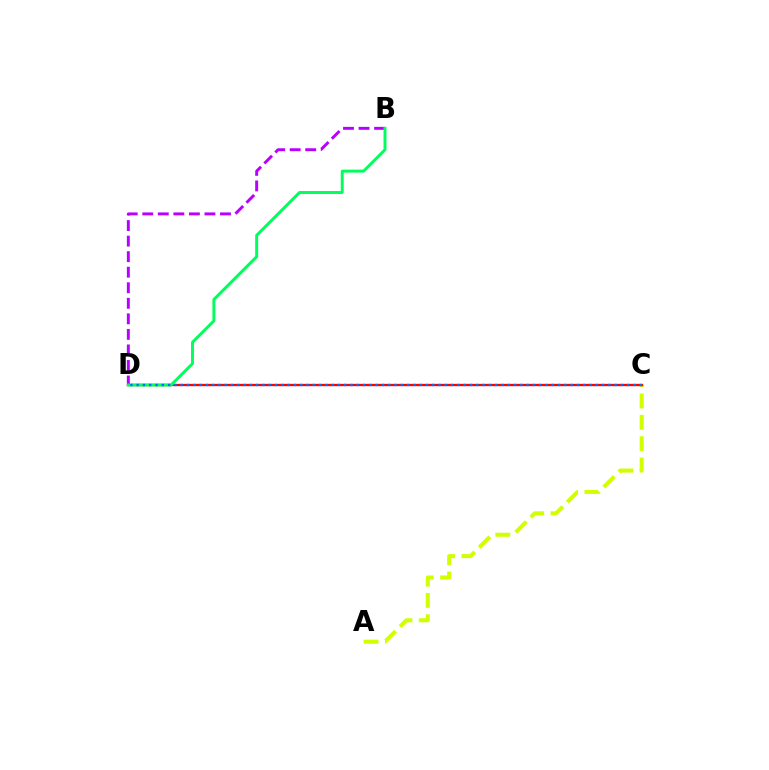{('A', 'C'): [{'color': '#d1ff00', 'line_style': 'dashed', 'thickness': 2.9}], ('C', 'D'): [{'color': '#ff0000', 'line_style': 'solid', 'thickness': 1.66}, {'color': '#0074ff', 'line_style': 'dotted', 'thickness': 1.71}], ('B', 'D'): [{'color': '#b900ff', 'line_style': 'dashed', 'thickness': 2.11}, {'color': '#00ff5c', 'line_style': 'solid', 'thickness': 2.13}]}